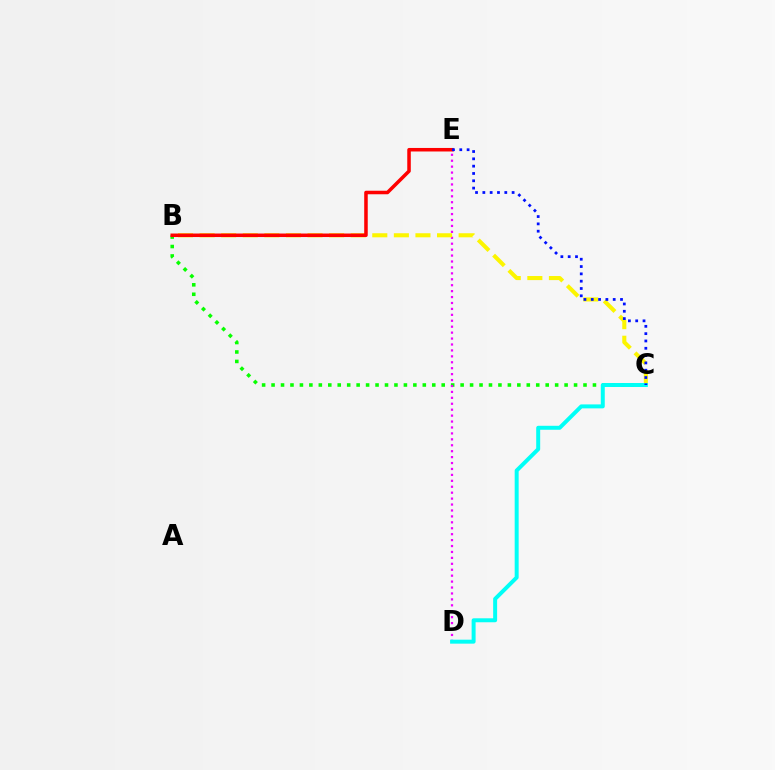{('B', 'C'): [{'color': '#08ff00', 'line_style': 'dotted', 'thickness': 2.57}, {'color': '#fcf500', 'line_style': 'dashed', 'thickness': 2.93}], ('D', 'E'): [{'color': '#ee00ff', 'line_style': 'dotted', 'thickness': 1.61}], ('B', 'E'): [{'color': '#ff0000', 'line_style': 'solid', 'thickness': 2.54}], ('C', 'D'): [{'color': '#00fff6', 'line_style': 'solid', 'thickness': 2.86}], ('C', 'E'): [{'color': '#0010ff', 'line_style': 'dotted', 'thickness': 1.99}]}